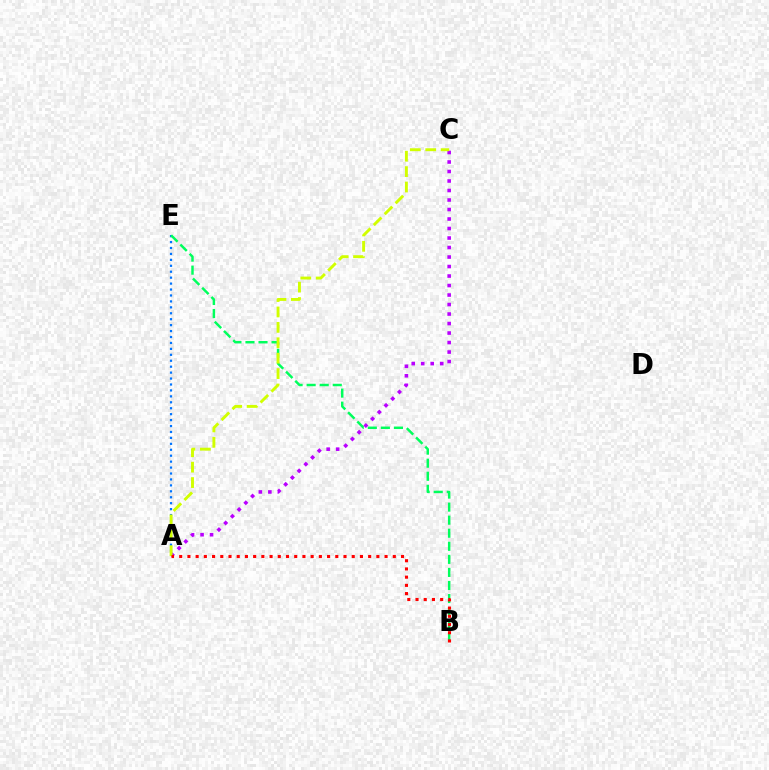{('A', 'E'): [{'color': '#0074ff', 'line_style': 'dotted', 'thickness': 1.61}], ('A', 'C'): [{'color': '#b900ff', 'line_style': 'dotted', 'thickness': 2.58}, {'color': '#d1ff00', 'line_style': 'dashed', 'thickness': 2.09}], ('B', 'E'): [{'color': '#00ff5c', 'line_style': 'dashed', 'thickness': 1.77}], ('A', 'B'): [{'color': '#ff0000', 'line_style': 'dotted', 'thickness': 2.23}]}